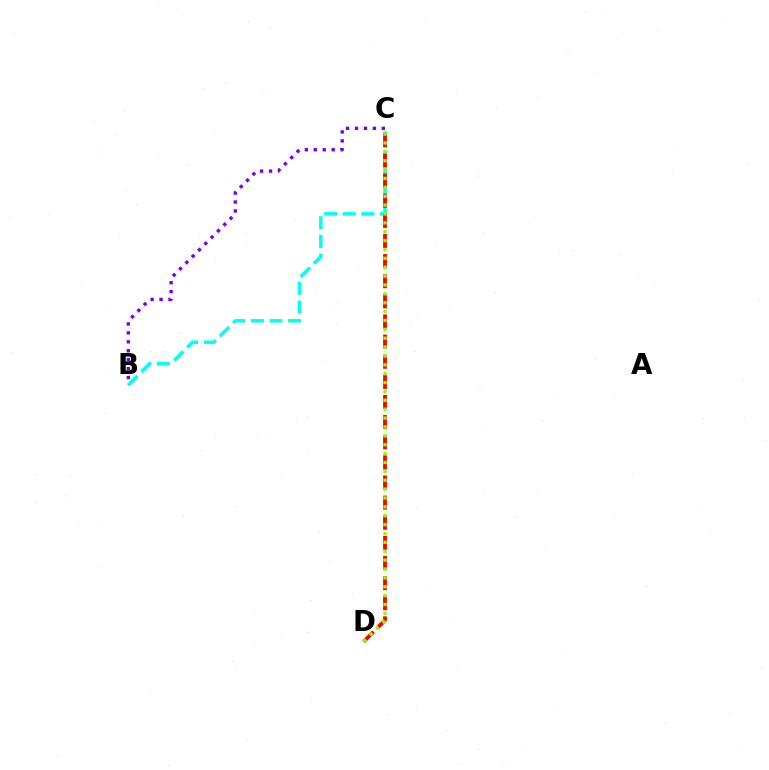{('B', 'C'): [{'color': '#00fff6', 'line_style': 'dashed', 'thickness': 2.53}, {'color': '#7200ff', 'line_style': 'dotted', 'thickness': 2.43}], ('C', 'D'): [{'color': '#ff0000', 'line_style': 'dashed', 'thickness': 2.73}, {'color': '#84ff00', 'line_style': 'dotted', 'thickness': 2.41}]}